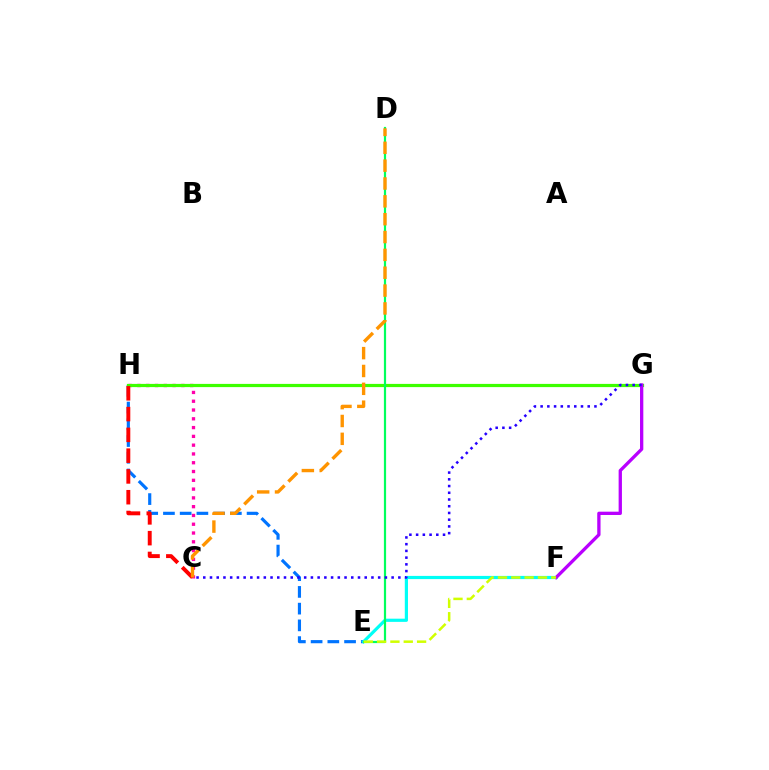{('C', 'H'): [{'color': '#ff00ac', 'line_style': 'dotted', 'thickness': 2.39}, {'color': '#ff0000', 'line_style': 'dashed', 'thickness': 2.82}], ('E', 'H'): [{'color': '#0074ff', 'line_style': 'dashed', 'thickness': 2.27}], ('E', 'F'): [{'color': '#00fff6', 'line_style': 'solid', 'thickness': 2.29}, {'color': '#d1ff00', 'line_style': 'dashed', 'thickness': 1.81}], ('G', 'H'): [{'color': '#3dff00', 'line_style': 'solid', 'thickness': 2.31}], ('D', 'E'): [{'color': '#00ff5c', 'line_style': 'solid', 'thickness': 1.59}], ('F', 'G'): [{'color': '#b900ff', 'line_style': 'solid', 'thickness': 2.38}], ('C', 'G'): [{'color': '#2500ff', 'line_style': 'dotted', 'thickness': 1.83}], ('C', 'D'): [{'color': '#ff9400', 'line_style': 'dashed', 'thickness': 2.42}]}